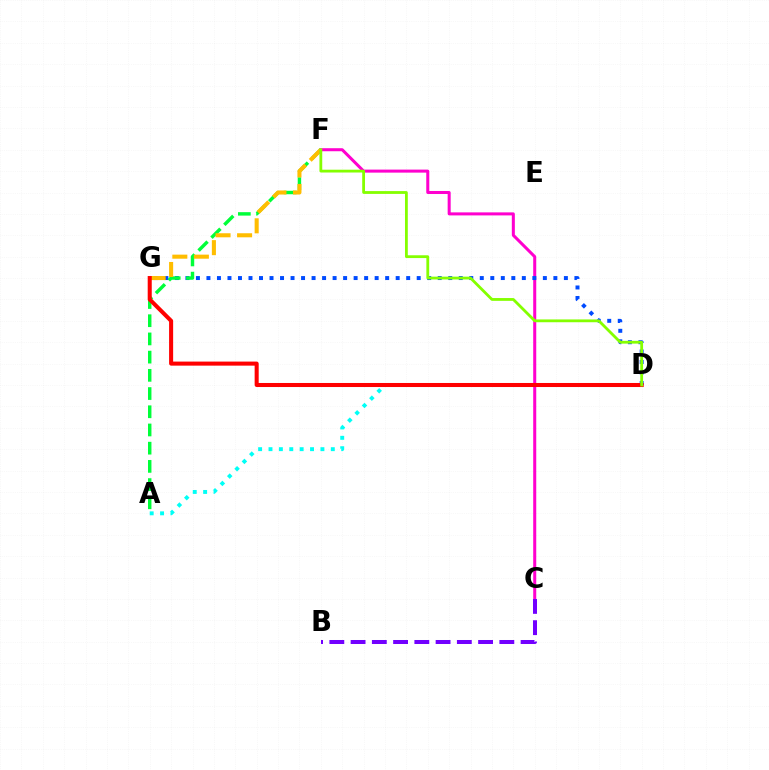{('C', 'F'): [{'color': '#ff00cf', 'line_style': 'solid', 'thickness': 2.18}], ('D', 'G'): [{'color': '#004bff', 'line_style': 'dotted', 'thickness': 2.86}, {'color': '#ff0000', 'line_style': 'solid', 'thickness': 2.92}], ('A', 'F'): [{'color': '#00ff39', 'line_style': 'dashed', 'thickness': 2.47}], ('F', 'G'): [{'color': '#ffbd00', 'line_style': 'dashed', 'thickness': 2.93}], ('A', 'D'): [{'color': '#00fff6', 'line_style': 'dotted', 'thickness': 2.82}], ('B', 'C'): [{'color': '#7200ff', 'line_style': 'dashed', 'thickness': 2.89}], ('D', 'F'): [{'color': '#84ff00', 'line_style': 'solid', 'thickness': 2.02}]}